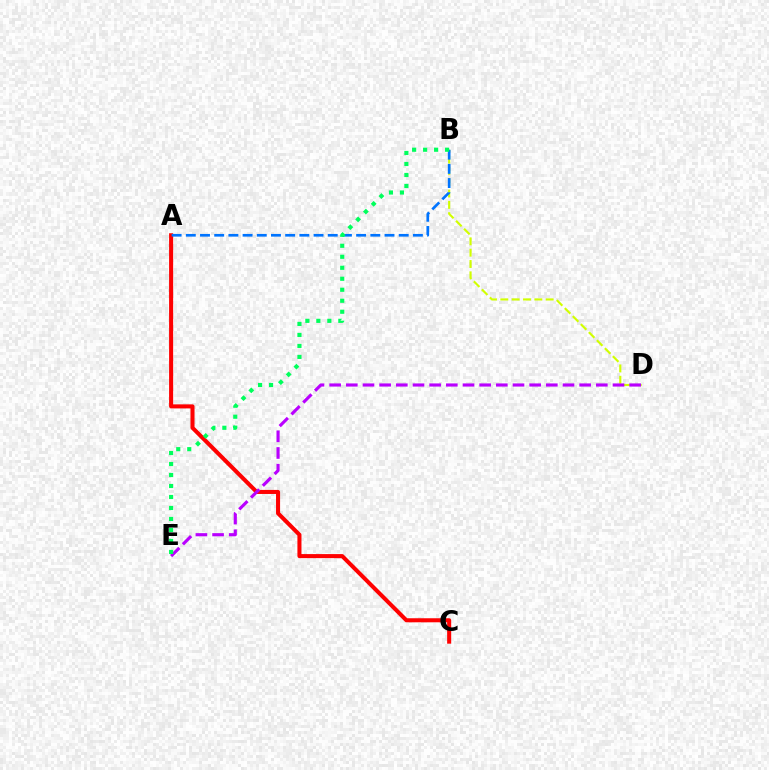{('B', 'D'): [{'color': '#d1ff00', 'line_style': 'dashed', 'thickness': 1.54}], ('A', 'C'): [{'color': '#ff0000', 'line_style': 'solid', 'thickness': 2.92}], ('D', 'E'): [{'color': '#b900ff', 'line_style': 'dashed', 'thickness': 2.26}], ('A', 'B'): [{'color': '#0074ff', 'line_style': 'dashed', 'thickness': 1.93}], ('B', 'E'): [{'color': '#00ff5c', 'line_style': 'dotted', 'thickness': 2.99}]}